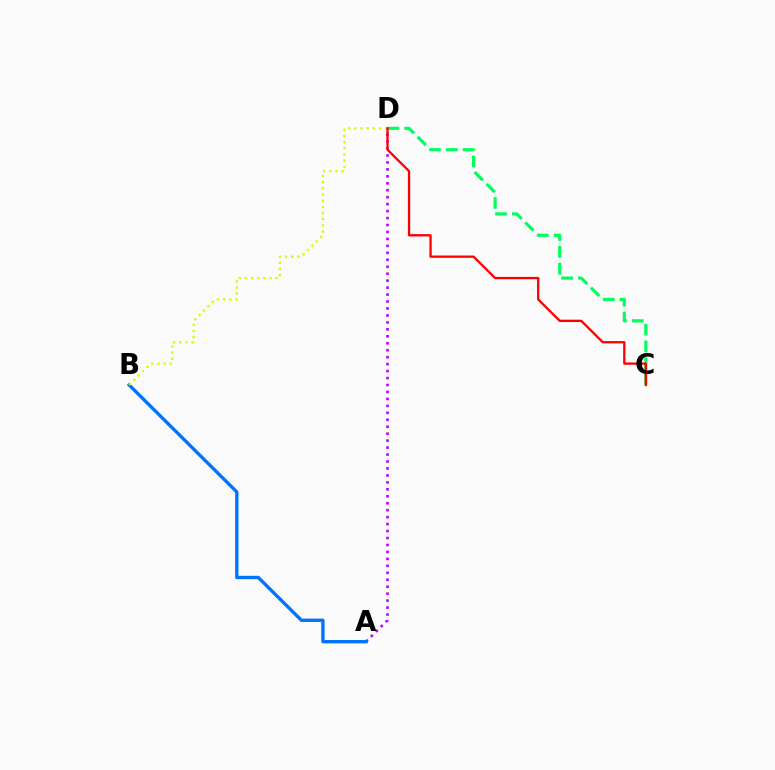{('A', 'D'): [{'color': '#b900ff', 'line_style': 'dotted', 'thickness': 1.89}], ('C', 'D'): [{'color': '#00ff5c', 'line_style': 'dashed', 'thickness': 2.28}, {'color': '#ff0000', 'line_style': 'solid', 'thickness': 1.66}], ('A', 'B'): [{'color': '#0074ff', 'line_style': 'solid', 'thickness': 2.42}], ('B', 'D'): [{'color': '#d1ff00', 'line_style': 'dotted', 'thickness': 1.68}]}